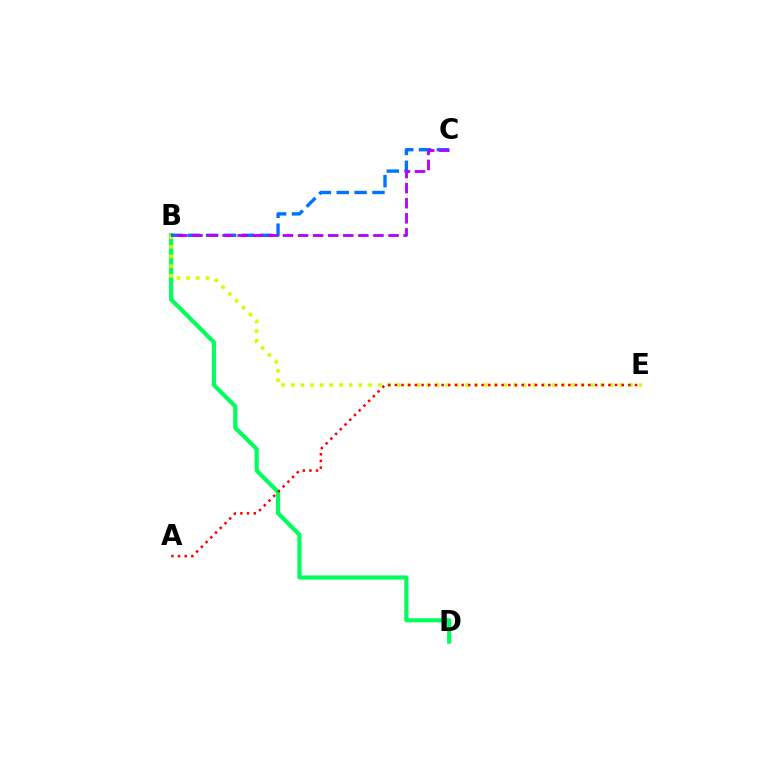{('B', 'D'): [{'color': '#00ff5c', 'line_style': 'solid', 'thickness': 2.99}], ('B', 'E'): [{'color': '#d1ff00', 'line_style': 'dotted', 'thickness': 2.63}], ('A', 'E'): [{'color': '#ff0000', 'line_style': 'dotted', 'thickness': 1.81}], ('B', 'C'): [{'color': '#0074ff', 'line_style': 'dashed', 'thickness': 2.43}, {'color': '#b900ff', 'line_style': 'dashed', 'thickness': 2.05}]}